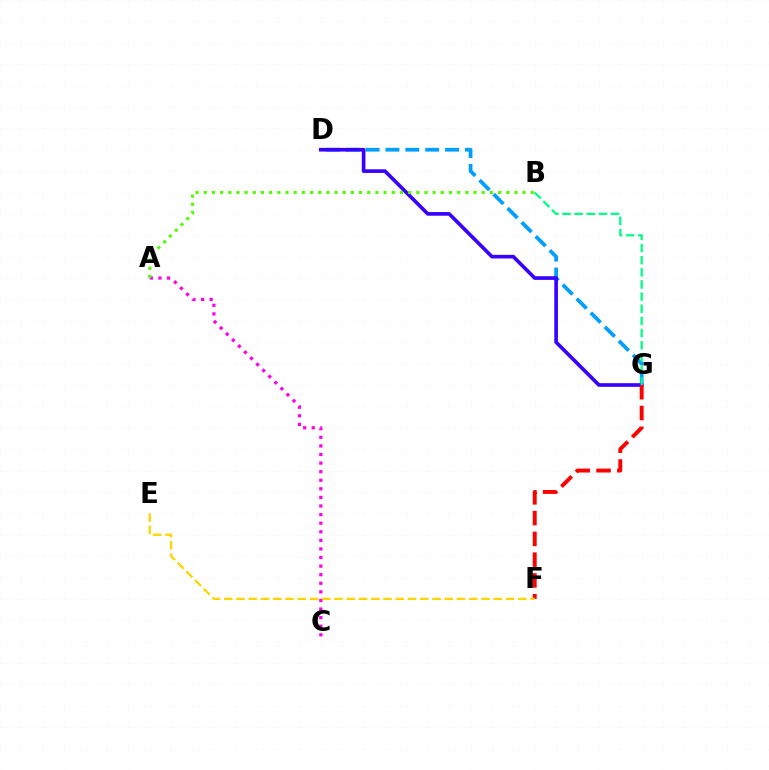{('D', 'G'): [{'color': '#009eff', 'line_style': 'dashed', 'thickness': 2.7}, {'color': '#3700ff', 'line_style': 'solid', 'thickness': 2.62}], ('A', 'C'): [{'color': '#ff00ed', 'line_style': 'dotted', 'thickness': 2.33}], ('F', 'G'): [{'color': '#ff0000', 'line_style': 'dashed', 'thickness': 2.82}], ('E', 'F'): [{'color': '#ffd500', 'line_style': 'dashed', 'thickness': 1.66}], ('B', 'G'): [{'color': '#00ff86', 'line_style': 'dashed', 'thickness': 1.65}], ('A', 'B'): [{'color': '#4fff00', 'line_style': 'dotted', 'thickness': 2.22}]}